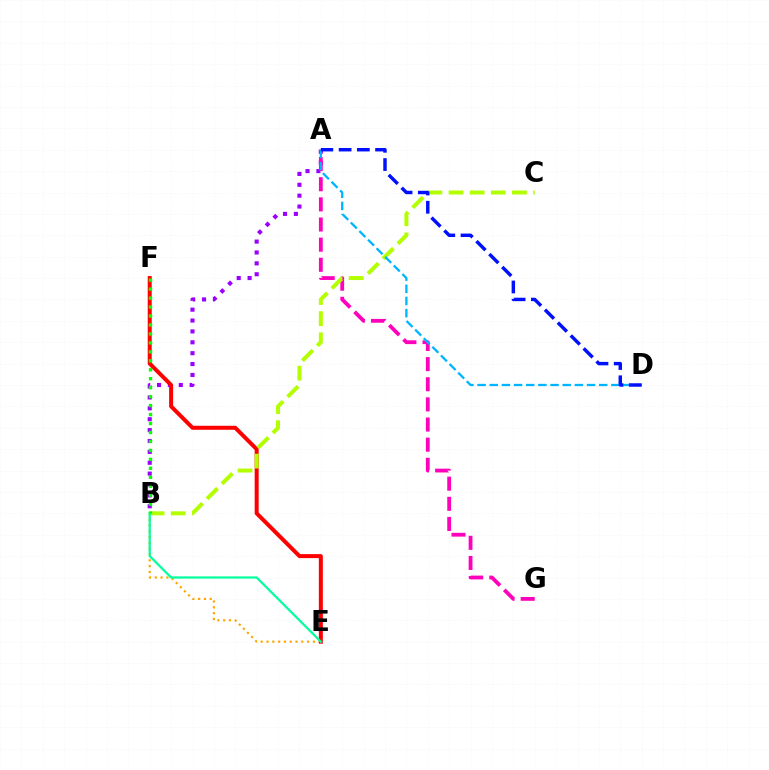{('A', 'B'): [{'color': '#9b00ff', 'line_style': 'dotted', 'thickness': 2.96}], ('A', 'G'): [{'color': '#ff00bd', 'line_style': 'dashed', 'thickness': 2.74}], ('B', 'E'): [{'color': '#ffa500', 'line_style': 'dotted', 'thickness': 1.58}, {'color': '#00ff9d', 'line_style': 'solid', 'thickness': 1.61}], ('E', 'F'): [{'color': '#ff0000', 'line_style': 'solid', 'thickness': 2.88}], ('B', 'C'): [{'color': '#b3ff00', 'line_style': 'dashed', 'thickness': 2.87}], ('A', 'D'): [{'color': '#00b5ff', 'line_style': 'dashed', 'thickness': 1.65}, {'color': '#0010ff', 'line_style': 'dashed', 'thickness': 2.48}], ('B', 'F'): [{'color': '#08ff00', 'line_style': 'dotted', 'thickness': 2.43}]}